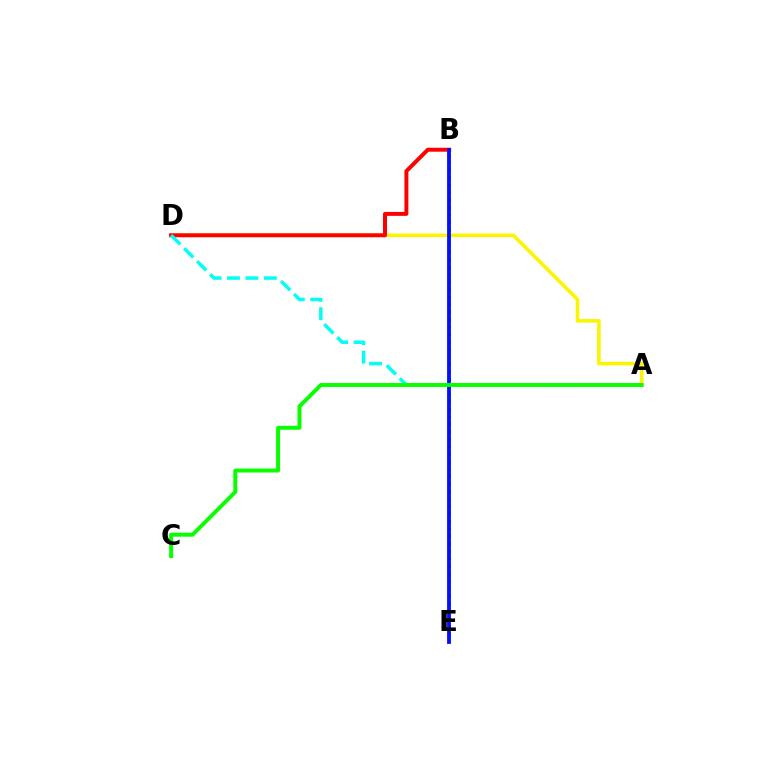{('B', 'E'): [{'color': '#ee00ff', 'line_style': 'dotted', 'thickness': 2.03}, {'color': '#0010ff', 'line_style': 'solid', 'thickness': 2.74}], ('A', 'D'): [{'color': '#fcf500', 'line_style': 'solid', 'thickness': 2.57}, {'color': '#00fff6', 'line_style': 'dashed', 'thickness': 2.5}], ('B', 'D'): [{'color': '#ff0000', 'line_style': 'solid', 'thickness': 2.85}], ('A', 'C'): [{'color': '#08ff00', 'line_style': 'solid', 'thickness': 2.83}]}